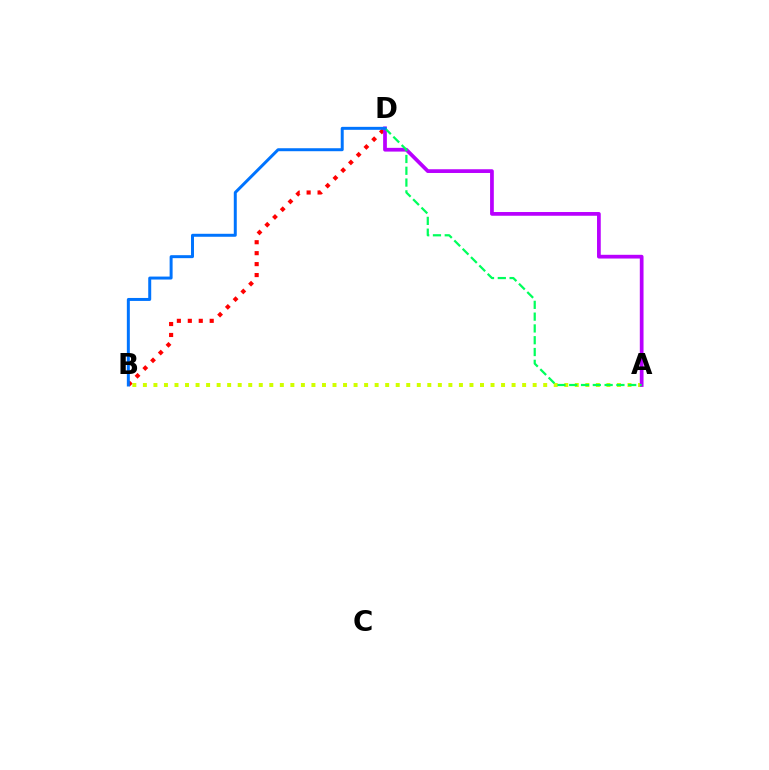{('B', 'D'): [{'color': '#ff0000', 'line_style': 'dotted', 'thickness': 2.97}, {'color': '#0074ff', 'line_style': 'solid', 'thickness': 2.14}], ('A', 'B'): [{'color': '#d1ff00', 'line_style': 'dotted', 'thickness': 2.86}], ('A', 'D'): [{'color': '#b900ff', 'line_style': 'solid', 'thickness': 2.69}, {'color': '#00ff5c', 'line_style': 'dashed', 'thickness': 1.6}]}